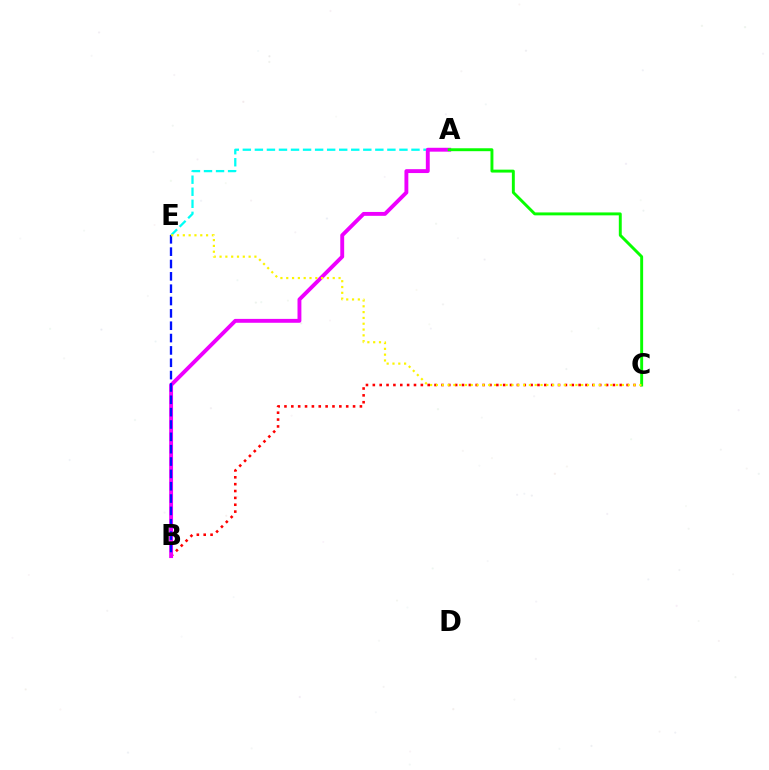{('A', 'E'): [{'color': '#00fff6', 'line_style': 'dashed', 'thickness': 1.64}], ('B', 'C'): [{'color': '#ff0000', 'line_style': 'dotted', 'thickness': 1.86}], ('A', 'B'): [{'color': '#ee00ff', 'line_style': 'solid', 'thickness': 2.8}], ('B', 'E'): [{'color': '#0010ff', 'line_style': 'dashed', 'thickness': 1.68}], ('A', 'C'): [{'color': '#08ff00', 'line_style': 'solid', 'thickness': 2.1}], ('C', 'E'): [{'color': '#fcf500', 'line_style': 'dotted', 'thickness': 1.58}]}